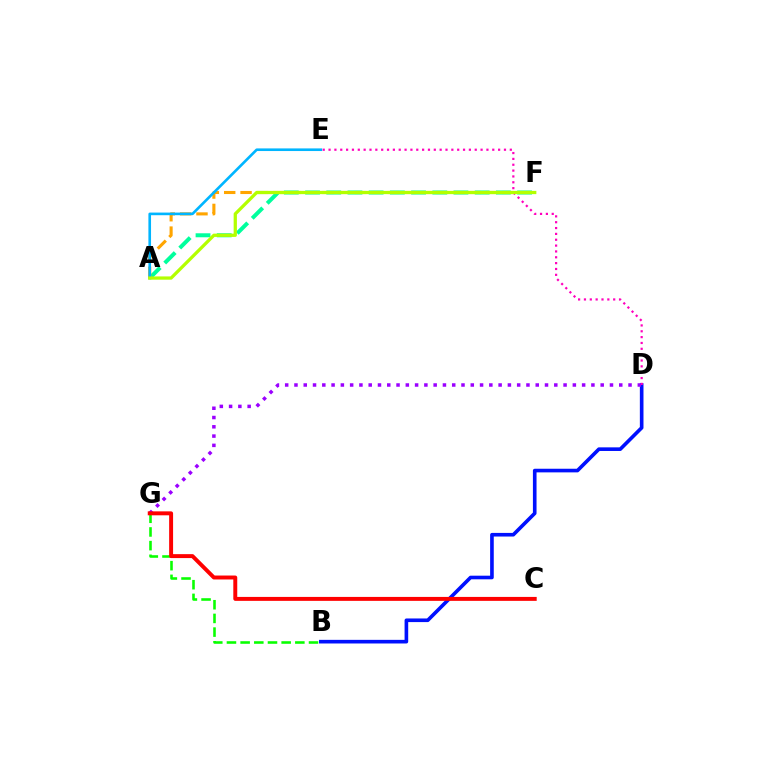{('A', 'F'): [{'color': '#00ff9d', 'line_style': 'dashed', 'thickness': 2.88}, {'color': '#ffa500', 'line_style': 'dashed', 'thickness': 2.22}, {'color': '#b3ff00', 'line_style': 'solid', 'thickness': 2.35}], ('B', 'G'): [{'color': '#08ff00', 'line_style': 'dashed', 'thickness': 1.86}], ('B', 'D'): [{'color': '#0010ff', 'line_style': 'solid', 'thickness': 2.61}], ('D', 'E'): [{'color': '#ff00bd', 'line_style': 'dotted', 'thickness': 1.59}], ('D', 'G'): [{'color': '#9b00ff', 'line_style': 'dotted', 'thickness': 2.52}], ('A', 'E'): [{'color': '#00b5ff', 'line_style': 'solid', 'thickness': 1.9}], ('C', 'G'): [{'color': '#ff0000', 'line_style': 'solid', 'thickness': 2.84}]}